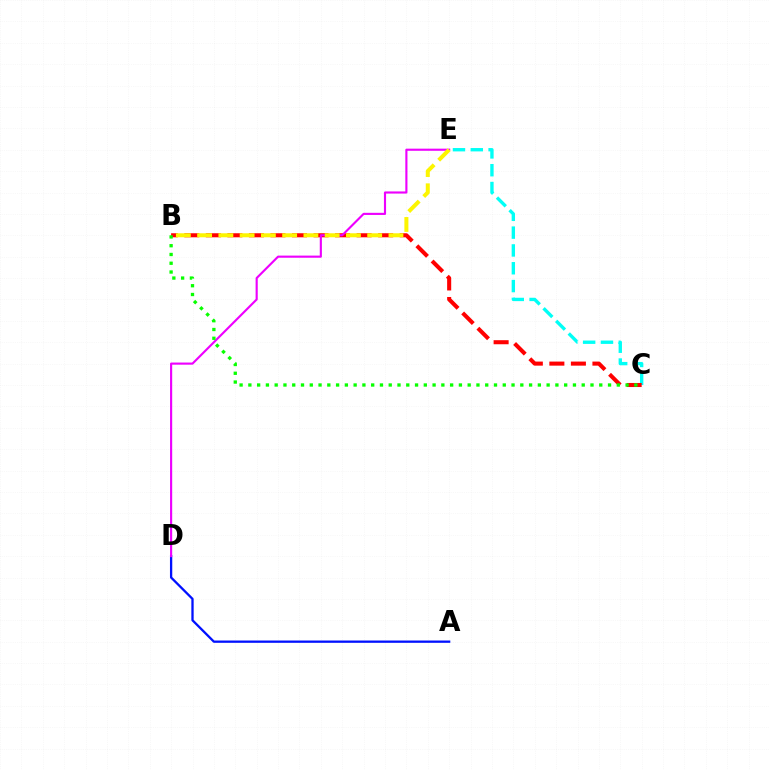{('C', 'E'): [{'color': '#00fff6', 'line_style': 'dashed', 'thickness': 2.42}], ('B', 'C'): [{'color': '#ff0000', 'line_style': 'dashed', 'thickness': 2.93}, {'color': '#08ff00', 'line_style': 'dotted', 'thickness': 2.38}], ('A', 'D'): [{'color': '#0010ff', 'line_style': 'solid', 'thickness': 1.65}], ('D', 'E'): [{'color': '#ee00ff', 'line_style': 'solid', 'thickness': 1.54}], ('B', 'E'): [{'color': '#fcf500', 'line_style': 'dashed', 'thickness': 2.89}]}